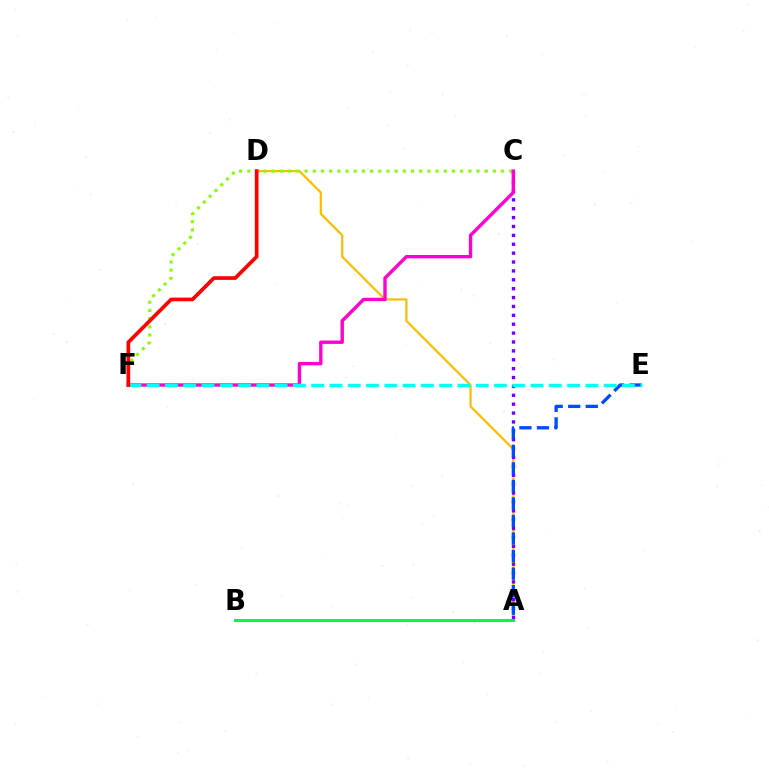{('A', 'D'): [{'color': '#ffbd00', 'line_style': 'solid', 'thickness': 1.6}], ('C', 'F'): [{'color': '#84ff00', 'line_style': 'dotted', 'thickness': 2.22}, {'color': '#ff00cf', 'line_style': 'solid', 'thickness': 2.44}], ('A', 'C'): [{'color': '#7200ff', 'line_style': 'dotted', 'thickness': 2.41}], ('A', 'B'): [{'color': '#00ff39', 'line_style': 'solid', 'thickness': 2.17}], ('A', 'E'): [{'color': '#004bff', 'line_style': 'dashed', 'thickness': 2.38}], ('E', 'F'): [{'color': '#00fff6', 'line_style': 'dashed', 'thickness': 2.48}], ('D', 'F'): [{'color': '#ff0000', 'line_style': 'solid', 'thickness': 2.65}]}